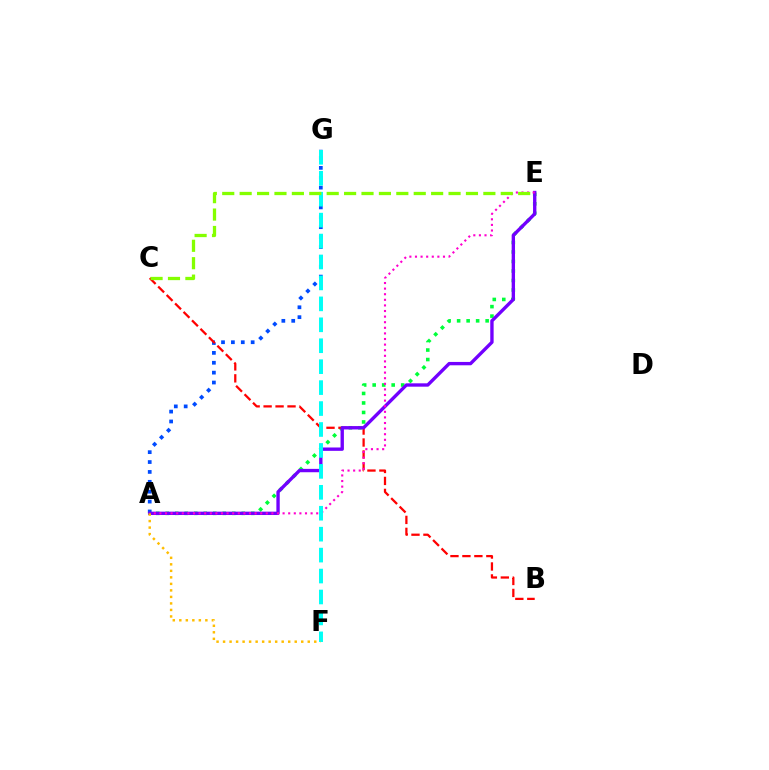{('A', 'G'): [{'color': '#004bff', 'line_style': 'dotted', 'thickness': 2.69}], ('A', 'E'): [{'color': '#00ff39', 'line_style': 'dotted', 'thickness': 2.58}, {'color': '#7200ff', 'line_style': 'solid', 'thickness': 2.42}, {'color': '#ff00cf', 'line_style': 'dotted', 'thickness': 1.52}], ('B', 'C'): [{'color': '#ff0000', 'line_style': 'dashed', 'thickness': 1.62}], ('F', 'G'): [{'color': '#00fff6', 'line_style': 'dashed', 'thickness': 2.84}], ('A', 'F'): [{'color': '#ffbd00', 'line_style': 'dotted', 'thickness': 1.77}], ('C', 'E'): [{'color': '#84ff00', 'line_style': 'dashed', 'thickness': 2.36}]}